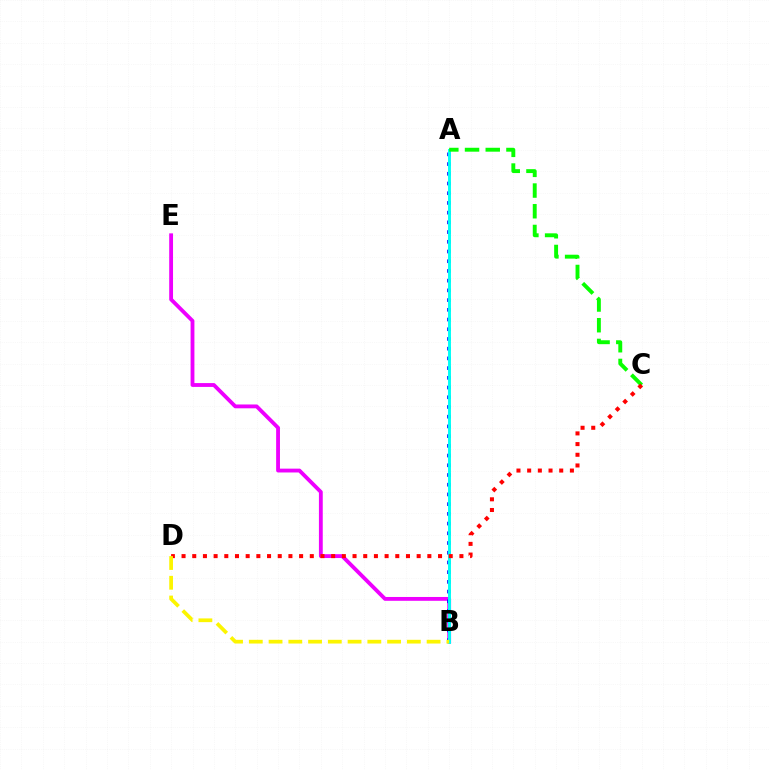{('B', 'E'): [{'color': '#ee00ff', 'line_style': 'solid', 'thickness': 2.76}], ('A', 'B'): [{'color': '#0010ff', 'line_style': 'dotted', 'thickness': 2.64}, {'color': '#00fff6', 'line_style': 'solid', 'thickness': 2.1}], ('A', 'C'): [{'color': '#08ff00', 'line_style': 'dashed', 'thickness': 2.81}], ('C', 'D'): [{'color': '#ff0000', 'line_style': 'dotted', 'thickness': 2.9}], ('B', 'D'): [{'color': '#fcf500', 'line_style': 'dashed', 'thickness': 2.68}]}